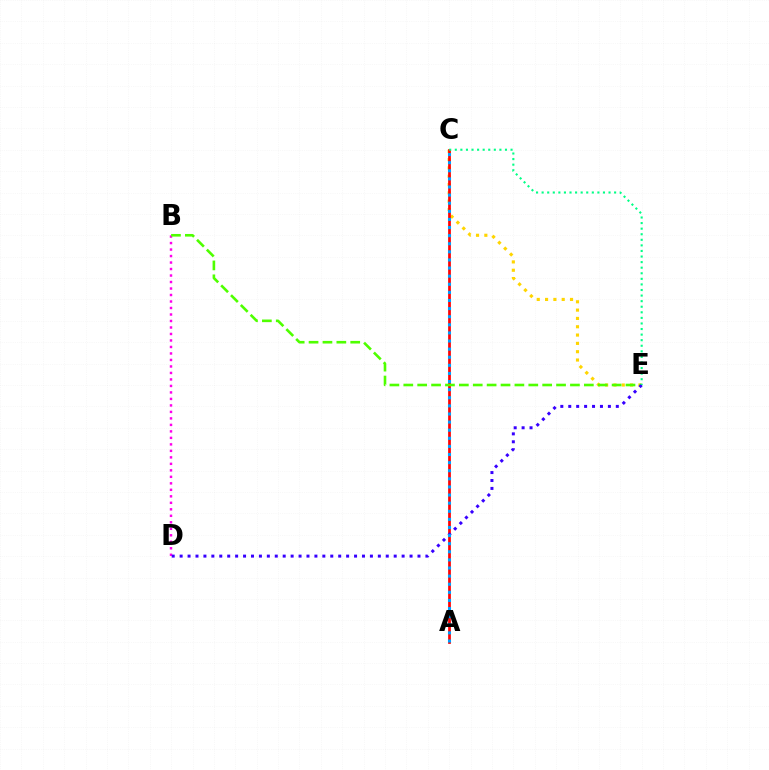{('B', 'D'): [{'color': '#ff00ed', 'line_style': 'dotted', 'thickness': 1.76}], ('C', 'E'): [{'color': '#ffd500', 'line_style': 'dotted', 'thickness': 2.26}, {'color': '#00ff86', 'line_style': 'dotted', 'thickness': 1.51}], ('A', 'C'): [{'color': '#ff0000', 'line_style': 'solid', 'thickness': 1.97}, {'color': '#009eff', 'line_style': 'dotted', 'thickness': 2.2}], ('B', 'E'): [{'color': '#4fff00', 'line_style': 'dashed', 'thickness': 1.89}], ('D', 'E'): [{'color': '#3700ff', 'line_style': 'dotted', 'thickness': 2.15}]}